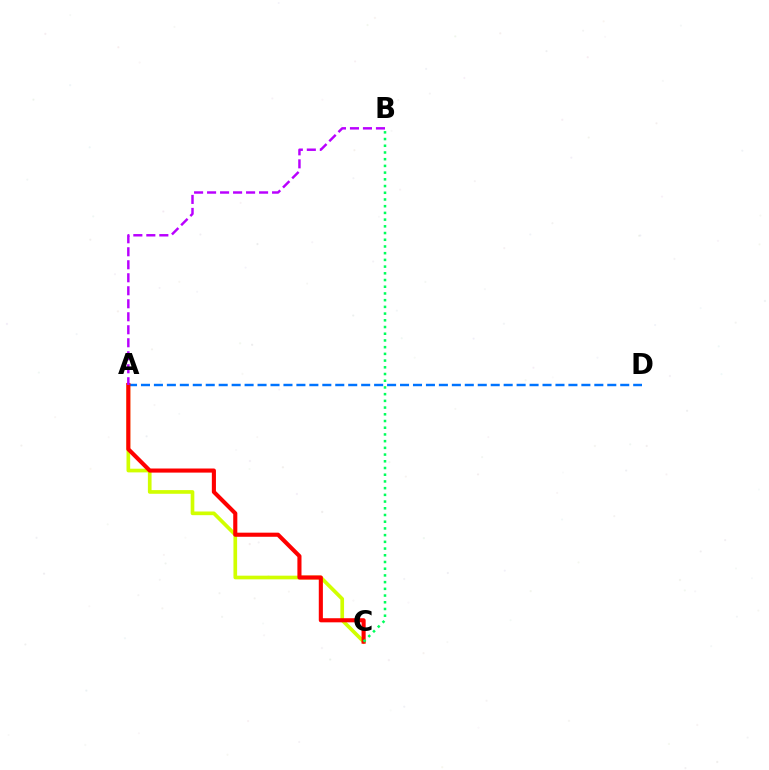{('A', 'C'): [{'color': '#d1ff00', 'line_style': 'solid', 'thickness': 2.64}, {'color': '#ff0000', 'line_style': 'solid', 'thickness': 2.95}], ('A', 'D'): [{'color': '#0074ff', 'line_style': 'dashed', 'thickness': 1.76}], ('B', 'C'): [{'color': '#00ff5c', 'line_style': 'dotted', 'thickness': 1.82}], ('A', 'B'): [{'color': '#b900ff', 'line_style': 'dashed', 'thickness': 1.77}]}